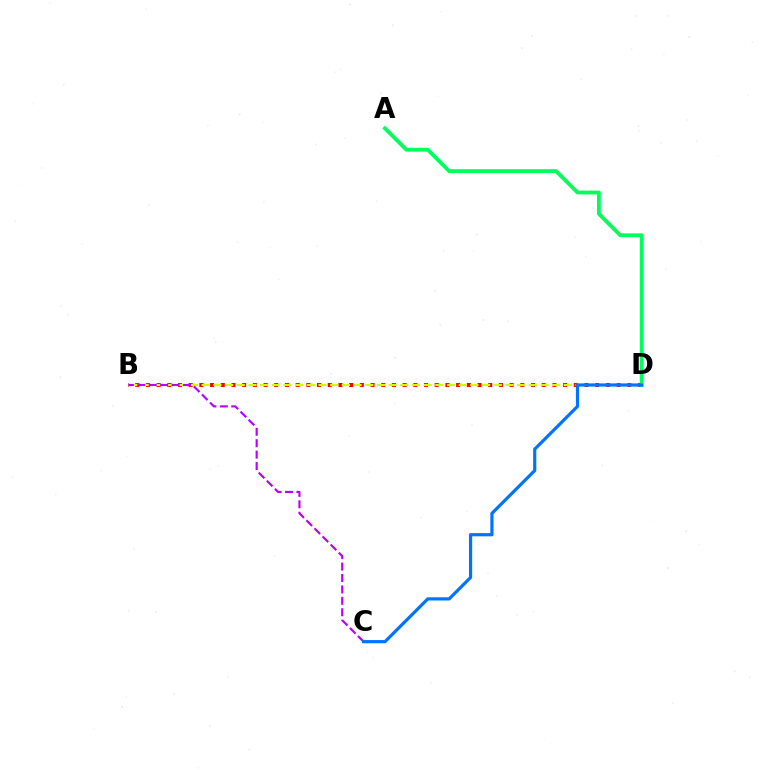{('B', 'D'): [{'color': '#ff0000', 'line_style': 'dotted', 'thickness': 2.91}, {'color': '#d1ff00', 'line_style': 'dashed', 'thickness': 1.59}], ('A', 'D'): [{'color': '#00ff5c', 'line_style': 'solid', 'thickness': 2.75}], ('B', 'C'): [{'color': '#b900ff', 'line_style': 'dashed', 'thickness': 1.55}], ('C', 'D'): [{'color': '#0074ff', 'line_style': 'solid', 'thickness': 2.3}]}